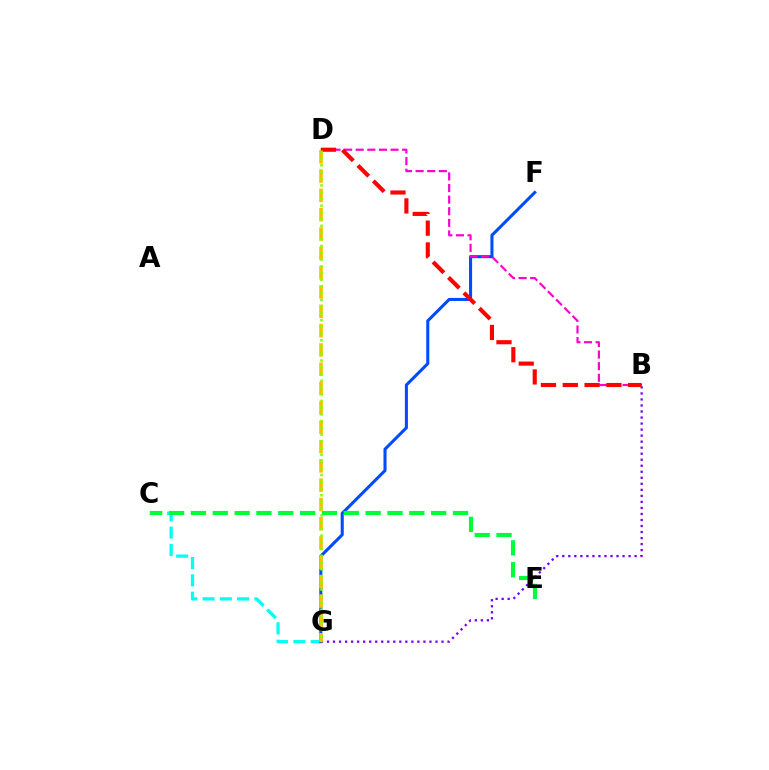{('C', 'G'): [{'color': '#00fff6', 'line_style': 'dashed', 'thickness': 2.35}], ('F', 'G'): [{'color': '#004bff', 'line_style': 'solid', 'thickness': 2.2}], ('B', 'G'): [{'color': '#7200ff', 'line_style': 'dotted', 'thickness': 1.64}], ('B', 'D'): [{'color': '#ff00cf', 'line_style': 'dashed', 'thickness': 1.58}, {'color': '#ff0000', 'line_style': 'dashed', 'thickness': 2.96}], ('D', 'G'): [{'color': '#ffbd00', 'line_style': 'dashed', 'thickness': 2.62}, {'color': '#84ff00', 'line_style': 'dotted', 'thickness': 1.83}], ('C', 'E'): [{'color': '#00ff39', 'line_style': 'dashed', 'thickness': 2.97}]}